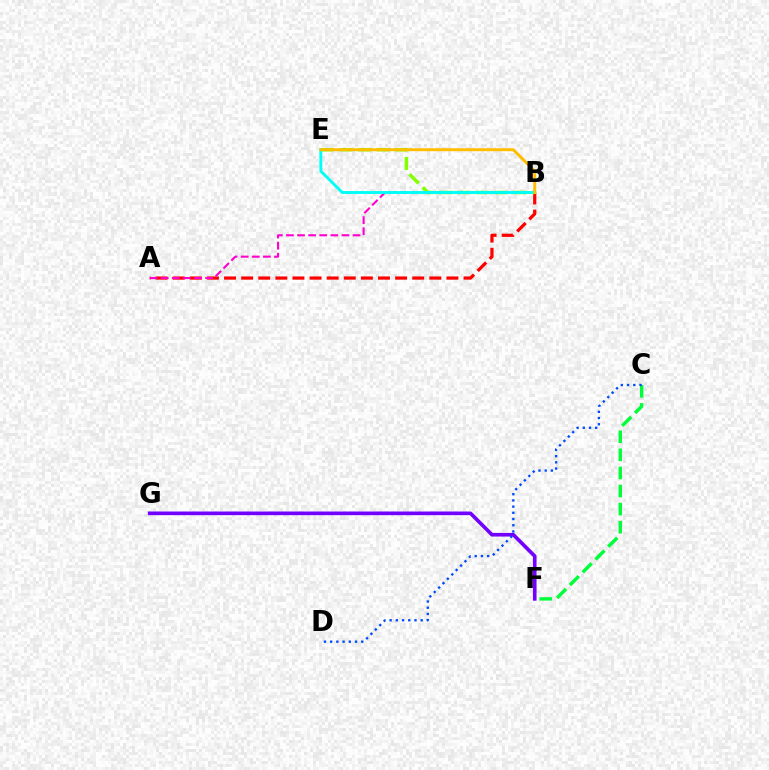{('A', 'B'): [{'color': '#ff0000', 'line_style': 'dashed', 'thickness': 2.32}, {'color': '#ff00cf', 'line_style': 'dashed', 'thickness': 1.51}], ('B', 'E'): [{'color': '#84ff00', 'line_style': 'dashed', 'thickness': 2.52}, {'color': '#00fff6', 'line_style': 'solid', 'thickness': 2.09}, {'color': '#ffbd00', 'line_style': 'solid', 'thickness': 2.11}], ('F', 'G'): [{'color': '#7200ff', 'line_style': 'solid', 'thickness': 2.63}], ('C', 'F'): [{'color': '#00ff39', 'line_style': 'dashed', 'thickness': 2.46}], ('C', 'D'): [{'color': '#004bff', 'line_style': 'dotted', 'thickness': 1.69}]}